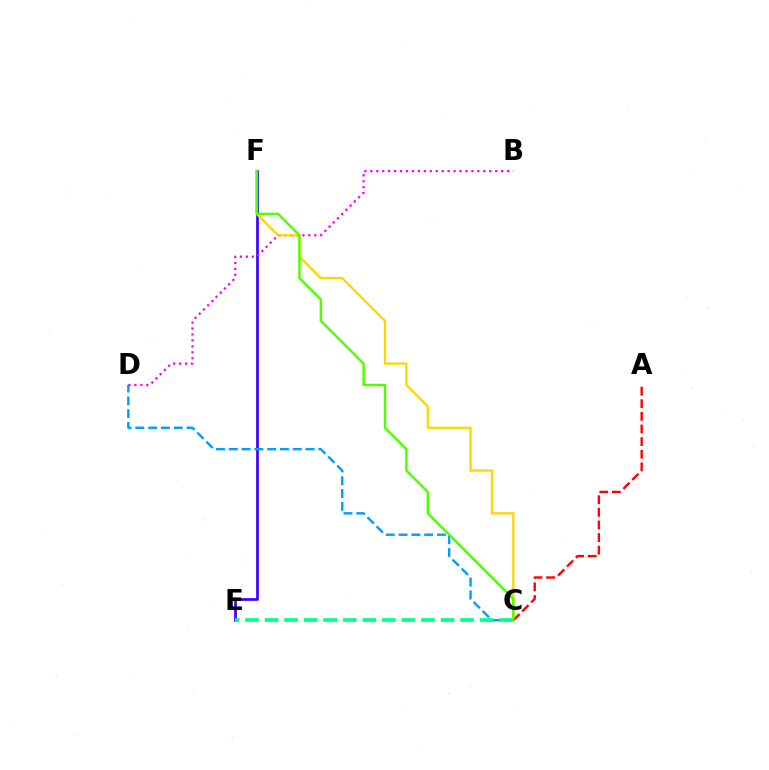{('E', 'F'): [{'color': '#3700ff', 'line_style': 'solid', 'thickness': 1.94}], ('C', 'D'): [{'color': '#009eff', 'line_style': 'dashed', 'thickness': 1.74}], ('B', 'D'): [{'color': '#ff00ed', 'line_style': 'dotted', 'thickness': 1.62}], ('C', 'F'): [{'color': '#ffd500', 'line_style': 'solid', 'thickness': 1.65}, {'color': '#4fff00', 'line_style': 'solid', 'thickness': 1.76}], ('A', 'C'): [{'color': '#ff0000', 'line_style': 'dashed', 'thickness': 1.71}], ('C', 'E'): [{'color': '#00ff86', 'line_style': 'dashed', 'thickness': 2.66}]}